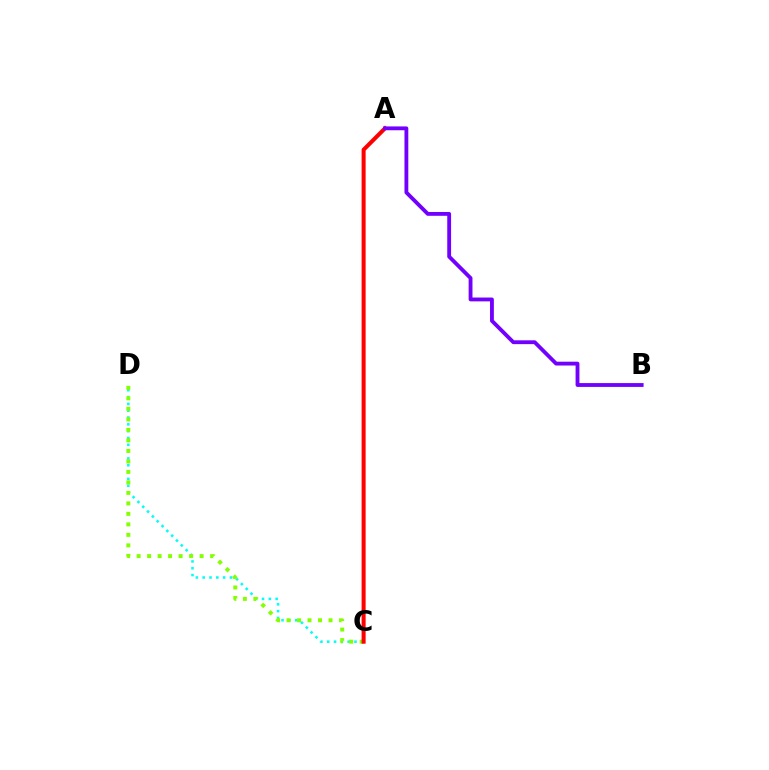{('C', 'D'): [{'color': '#00fff6', 'line_style': 'dotted', 'thickness': 1.85}, {'color': '#84ff00', 'line_style': 'dotted', 'thickness': 2.85}], ('A', 'C'): [{'color': '#ff0000', 'line_style': 'solid', 'thickness': 2.9}], ('A', 'B'): [{'color': '#7200ff', 'line_style': 'solid', 'thickness': 2.76}]}